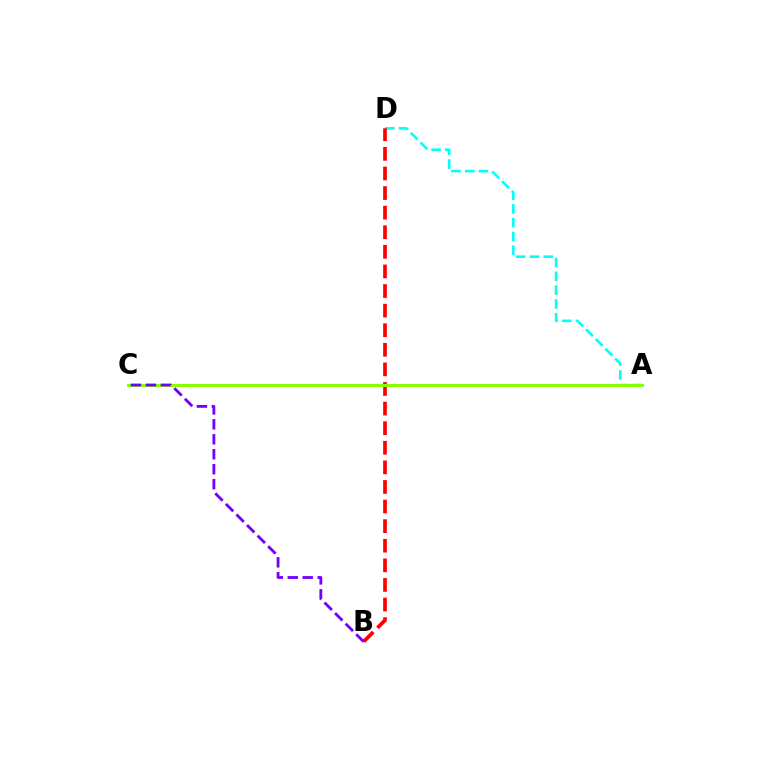{('A', 'D'): [{'color': '#00fff6', 'line_style': 'dashed', 'thickness': 1.87}], ('B', 'D'): [{'color': '#ff0000', 'line_style': 'dashed', 'thickness': 2.66}], ('A', 'C'): [{'color': '#84ff00', 'line_style': 'solid', 'thickness': 2.12}], ('B', 'C'): [{'color': '#7200ff', 'line_style': 'dashed', 'thickness': 2.03}]}